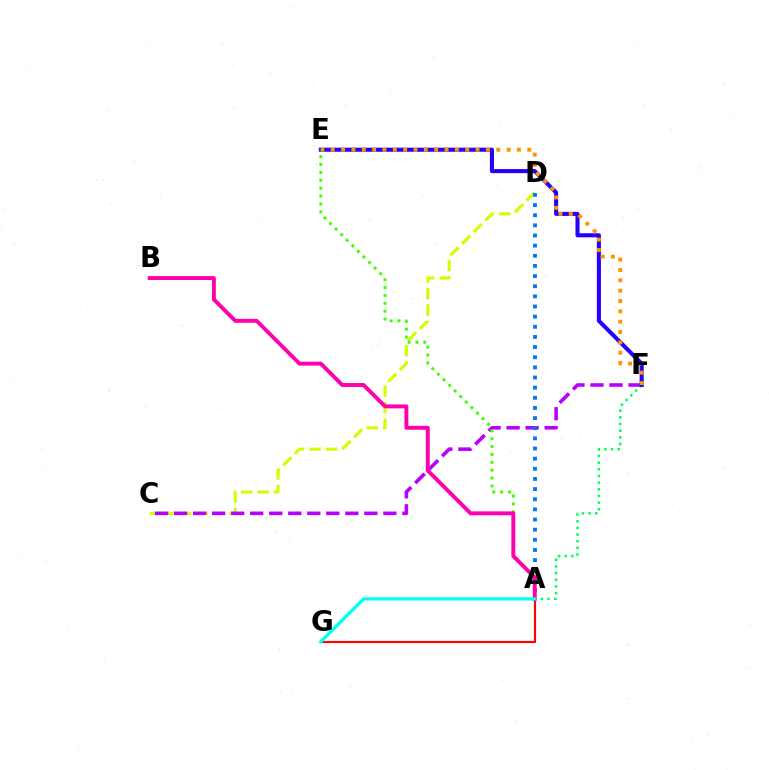{('A', 'F'): [{'color': '#00ff5c', 'line_style': 'dotted', 'thickness': 1.81}], ('C', 'D'): [{'color': '#d1ff00', 'line_style': 'dashed', 'thickness': 2.24}], ('C', 'F'): [{'color': '#b900ff', 'line_style': 'dashed', 'thickness': 2.58}], ('E', 'F'): [{'color': '#2500ff', 'line_style': 'solid', 'thickness': 2.93}, {'color': '#ff9400', 'line_style': 'dotted', 'thickness': 2.81}], ('A', 'G'): [{'color': '#ff0000', 'line_style': 'solid', 'thickness': 1.57}, {'color': '#00fff6', 'line_style': 'solid', 'thickness': 2.33}], ('A', 'E'): [{'color': '#3dff00', 'line_style': 'dotted', 'thickness': 2.14}], ('A', 'D'): [{'color': '#0074ff', 'line_style': 'dotted', 'thickness': 2.76}], ('A', 'B'): [{'color': '#ff00ac', 'line_style': 'solid', 'thickness': 2.82}]}